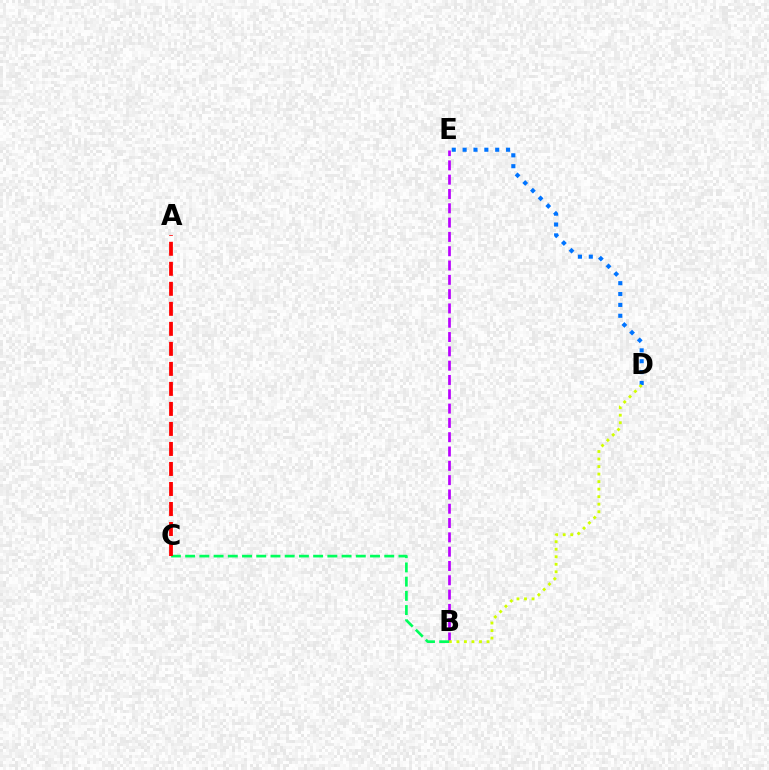{('B', 'E'): [{'color': '#b900ff', 'line_style': 'dashed', 'thickness': 1.94}], ('B', 'C'): [{'color': '#00ff5c', 'line_style': 'dashed', 'thickness': 1.93}], ('D', 'E'): [{'color': '#0074ff', 'line_style': 'dotted', 'thickness': 2.95}], ('B', 'D'): [{'color': '#d1ff00', 'line_style': 'dotted', 'thickness': 2.05}], ('A', 'C'): [{'color': '#ff0000', 'line_style': 'dashed', 'thickness': 2.72}]}